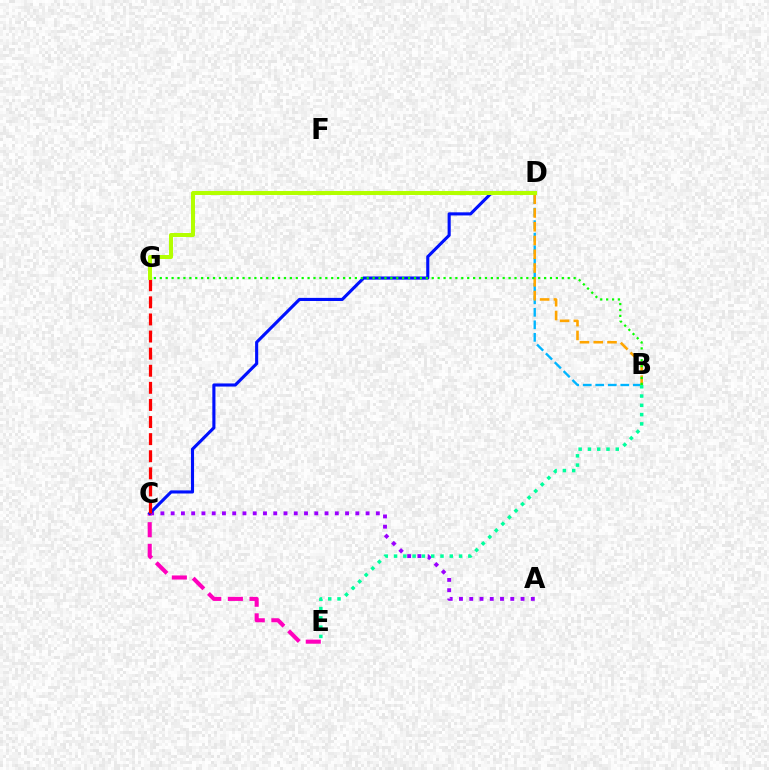{('A', 'C'): [{'color': '#9b00ff', 'line_style': 'dotted', 'thickness': 2.79}], ('C', 'E'): [{'color': '#ff00bd', 'line_style': 'dashed', 'thickness': 2.94}], ('B', 'D'): [{'color': '#00b5ff', 'line_style': 'dashed', 'thickness': 1.7}, {'color': '#ffa500', 'line_style': 'dashed', 'thickness': 1.87}], ('C', 'D'): [{'color': '#0010ff', 'line_style': 'solid', 'thickness': 2.24}], ('B', 'G'): [{'color': '#08ff00', 'line_style': 'dotted', 'thickness': 1.61}], ('C', 'G'): [{'color': '#ff0000', 'line_style': 'dashed', 'thickness': 2.32}], ('D', 'G'): [{'color': '#b3ff00', 'line_style': 'solid', 'thickness': 2.9}], ('B', 'E'): [{'color': '#00ff9d', 'line_style': 'dotted', 'thickness': 2.52}]}